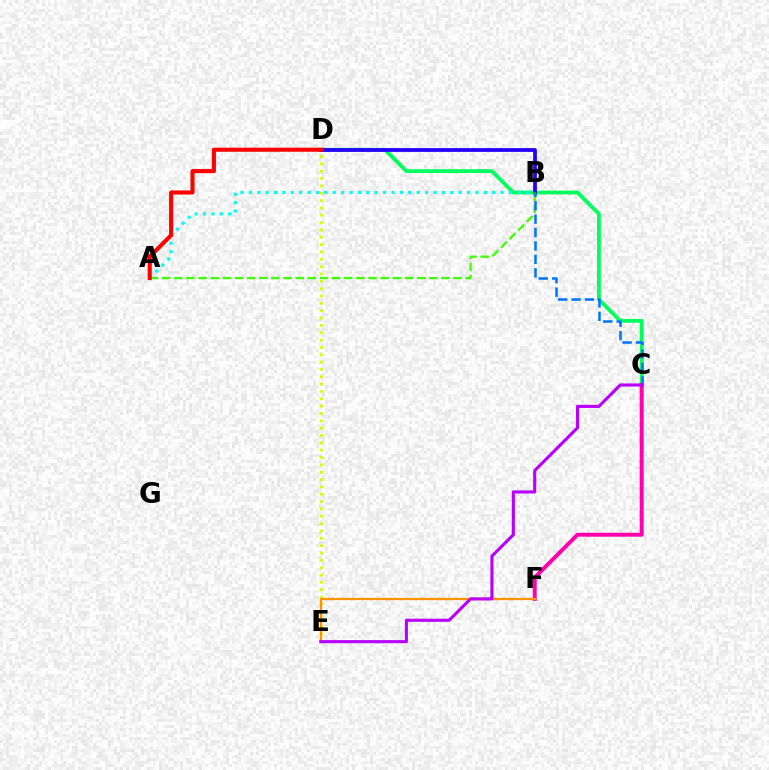{('C', 'D'): [{'color': '#00ff5c', 'line_style': 'solid', 'thickness': 2.73}], ('A', 'B'): [{'color': '#00fff6', 'line_style': 'dotted', 'thickness': 2.28}, {'color': '#3dff00', 'line_style': 'dashed', 'thickness': 1.65}], ('B', 'D'): [{'color': '#2500ff', 'line_style': 'solid', 'thickness': 2.71}], ('D', 'E'): [{'color': '#d1ff00', 'line_style': 'dotted', 'thickness': 1.99}], ('C', 'F'): [{'color': '#ff00ac', 'line_style': 'solid', 'thickness': 2.85}], ('B', 'C'): [{'color': '#0074ff', 'line_style': 'dashed', 'thickness': 1.82}], ('E', 'F'): [{'color': '#ff9400', 'line_style': 'solid', 'thickness': 1.63}], ('C', 'E'): [{'color': '#b900ff', 'line_style': 'solid', 'thickness': 2.24}], ('A', 'D'): [{'color': '#ff0000', 'line_style': 'solid', 'thickness': 2.95}]}